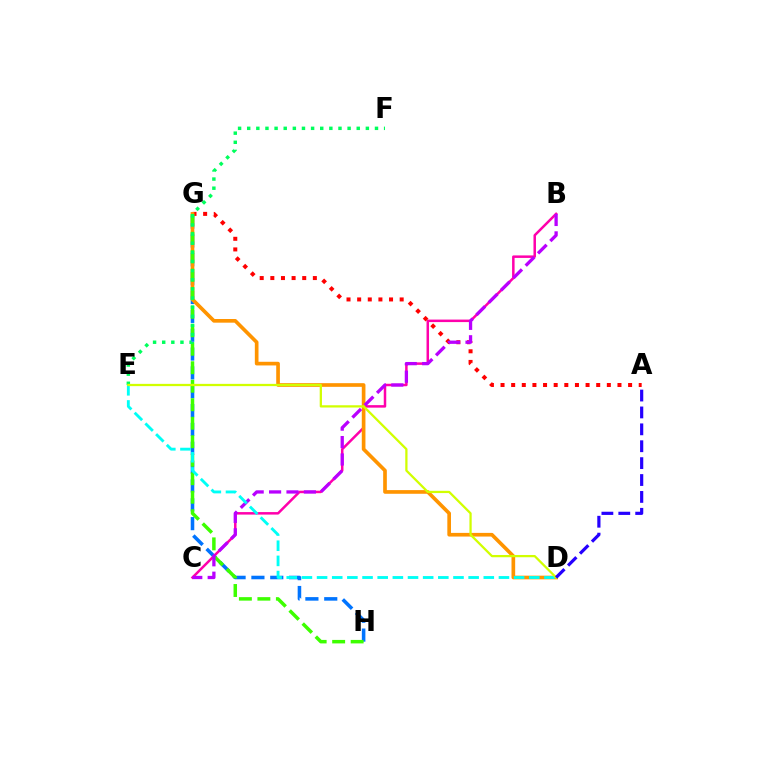{('G', 'H'): [{'color': '#0074ff', 'line_style': 'dashed', 'thickness': 2.56}, {'color': '#3dff00', 'line_style': 'dashed', 'thickness': 2.51}], ('B', 'C'): [{'color': '#ff00ac', 'line_style': 'solid', 'thickness': 1.8}, {'color': '#b900ff', 'line_style': 'dashed', 'thickness': 2.37}], ('A', 'G'): [{'color': '#ff0000', 'line_style': 'dotted', 'thickness': 2.89}], ('D', 'G'): [{'color': '#ff9400', 'line_style': 'solid', 'thickness': 2.64}], ('D', 'E'): [{'color': '#00fff6', 'line_style': 'dashed', 'thickness': 2.06}, {'color': '#d1ff00', 'line_style': 'solid', 'thickness': 1.63}], ('E', 'F'): [{'color': '#00ff5c', 'line_style': 'dotted', 'thickness': 2.48}], ('A', 'D'): [{'color': '#2500ff', 'line_style': 'dashed', 'thickness': 2.3}]}